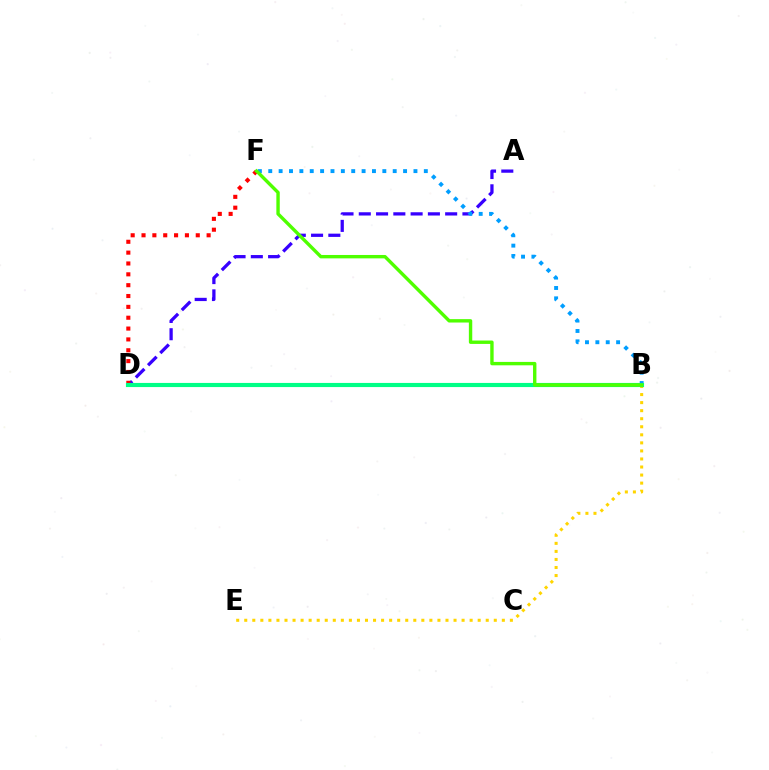{('A', 'D'): [{'color': '#3700ff', 'line_style': 'dashed', 'thickness': 2.35}], ('B', 'E'): [{'color': '#ffd500', 'line_style': 'dotted', 'thickness': 2.19}], ('B', 'D'): [{'color': '#ff00ed', 'line_style': 'dotted', 'thickness': 2.61}, {'color': '#00ff86', 'line_style': 'solid', 'thickness': 2.98}], ('B', 'F'): [{'color': '#009eff', 'line_style': 'dotted', 'thickness': 2.82}, {'color': '#4fff00', 'line_style': 'solid', 'thickness': 2.44}], ('D', 'F'): [{'color': '#ff0000', 'line_style': 'dotted', 'thickness': 2.95}]}